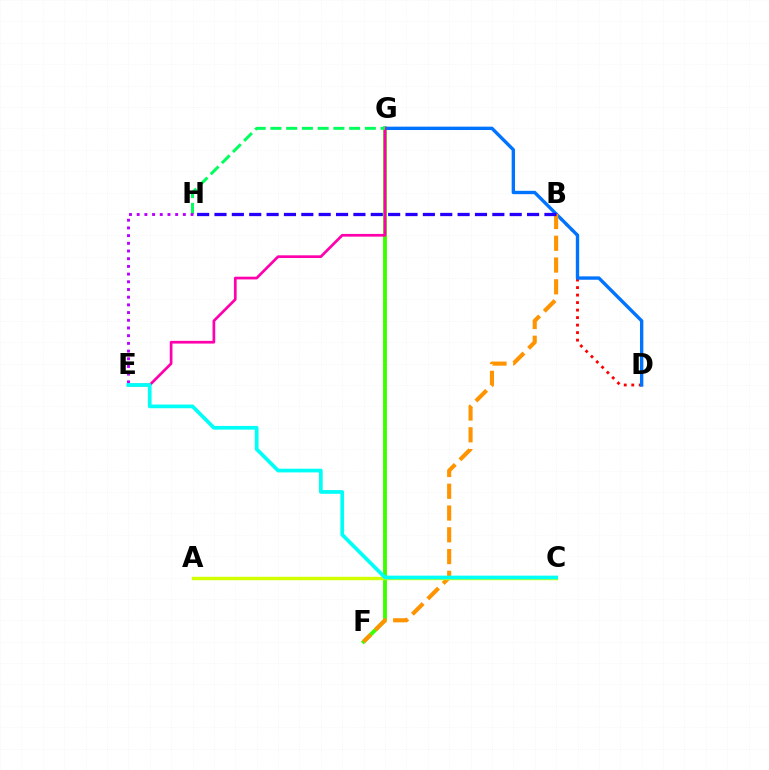{('F', 'G'): [{'color': '#3dff00', 'line_style': 'solid', 'thickness': 2.78}], ('B', 'D'): [{'color': '#ff0000', 'line_style': 'dotted', 'thickness': 2.04}], ('D', 'G'): [{'color': '#0074ff', 'line_style': 'solid', 'thickness': 2.42}], ('E', 'G'): [{'color': '#ff00ac', 'line_style': 'solid', 'thickness': 1.95}], ('B', 'F'): [{'color': '#ff9400', 'line_style': 'dashed', 'thickness': 2.96}], ('G', 'H'): [{'color': '#00ff5c', 'line_style': 'dashed', 'thickness': 2.14}], ('E', 'H'): [{'color': '#b900ff', 'line_style': 'dotted', 'thickness': 2.09}], ('A', 'C'): [{'color': '#d1ff00', 'line_style': 'solid', 'thickness': 2.45}], ('C', 'E'): [{'color': '#00fff6', 'line_style': 'solid', 'thickness': 2.67}], ('B', 'H'): [{'color': '#2500ff', 'line_style': 'dashed', 'thickness': 2.36}]}